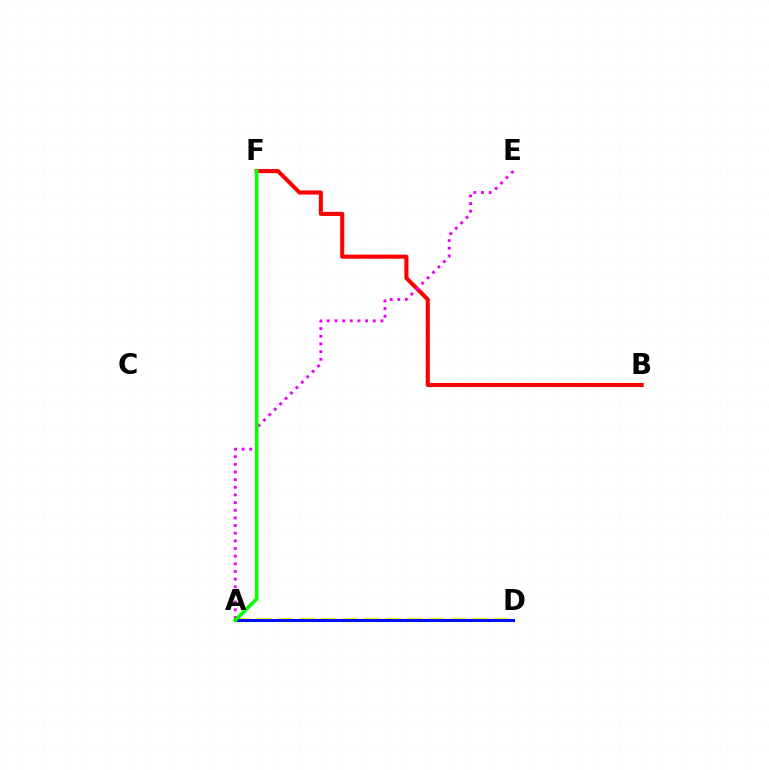{('B', 'F'): [{'color': '#ff0000', 'line_style': 'solid', 'thickness': 2.94}], ('A', 'D'): [{'color': '#fcf500', 'line_style': 'dashed', 'thickness': 2.93}, {'color': '#00fff6', 'line_style': 'dashed', 'thickness': 1.92}, {'color': '#0010ff', 'line_style': 'solid', 'thickness': 2.18}], ('A', 'E'): [{'color': '#ee00ff', 'line_style': 'dotted', 'thickness': 2.08}], ('A', 'F'): [{'color': '#08ff00', 'line_style': 'solid', 'thickness': 2.6}]}